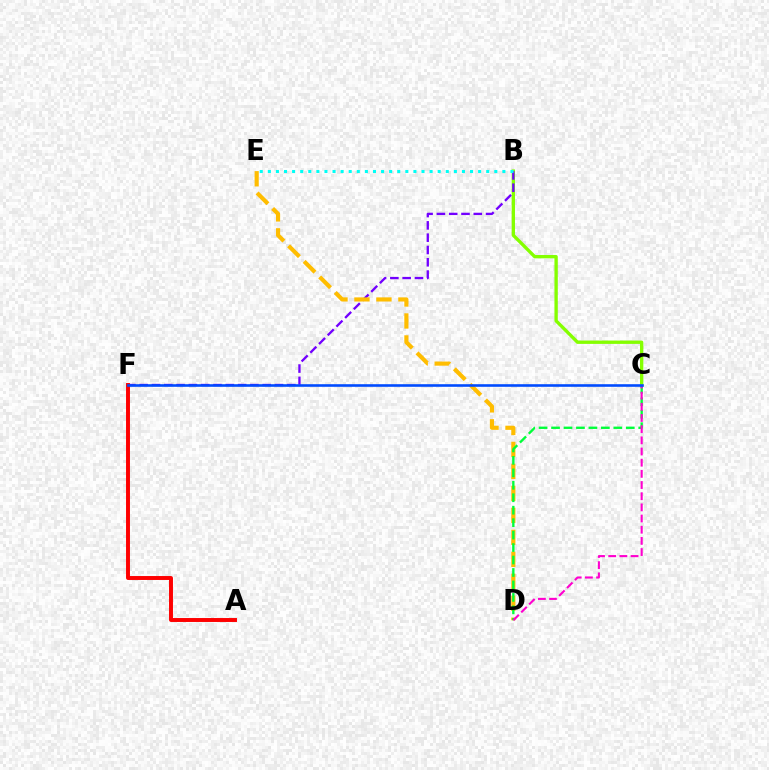{('B', 'C'): [{'color': '#84ff00', 'line_style': 'solid', 'thickness': 2.41}], ('B', 'F'): [{'color': '#7200ff', 'line_style': 'dashed', 'thickness': 1.67}], ('A', 'F'): [{'color': '#ff0000', 'line_style': 'solid', 'thickness': 2.84}], ('D', 'E'): [{'color': '#ffbd00', 'line_style': 'dashed', 'thickness': 2.99}], ('C', 'D'): [{'color': '#00ff39', 'line_style': 'dashed', 'thickness': 1.69}, {'color': '#ff00cf', 'line_style': 'dashed', 'thickness': 1.52}], ('B', 'E'): [{'color': '#00fff6', 'line_style': 'dotted', 'thickness': 2.2}], ('C', 'F'): [{'color': '#004bff', 'line_style': 'solid', 'thickness': 1.87}]}